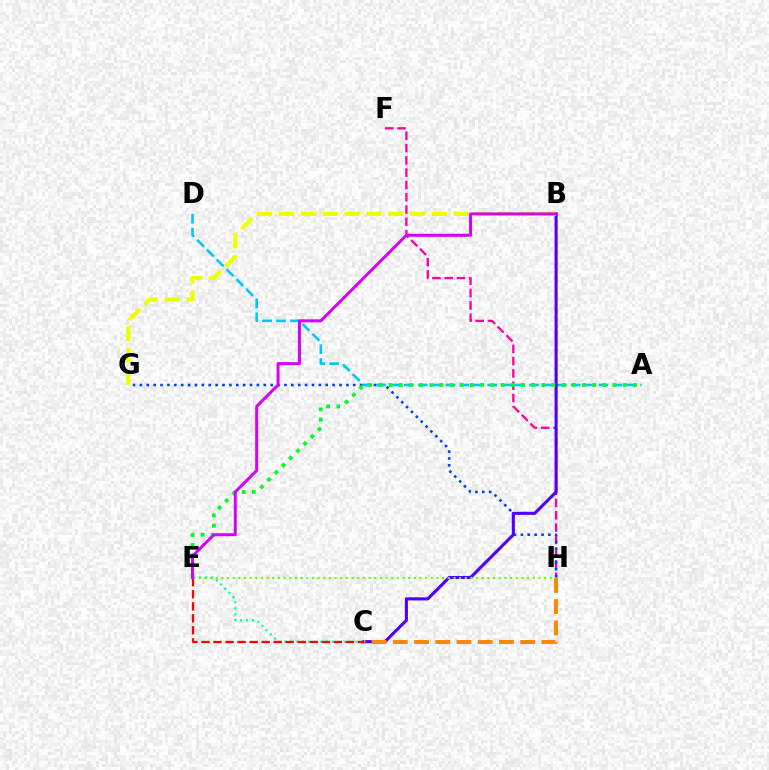{('F', 'H'): [{'color': '#ff00a0', 'line_style': 'dashed', 'thickness': 1.67}], ('G', 'H'): [{'color': '#003fff', 'line_style': 'dotted', 'thickness': 1.87}], ('A', 'D'): [{'color': '#00c7ff', 'line_style': 'dashed', 'thickness': 1.89}], ('B', 'C'): [{'color': '#4f00ff', 'line_style': 'solid', 'thickness': 2.24}], ('B', 'G'): [{'color': '#eeff00', 'line_style': 'dashed', 'thickness': 2.97}], ('C', 'H'): [{'color': '#ff8800', 'line_style': 'dashed', 'thickness': 2.88}], ('C', 'E'): [{'color': '#00ffaf', 'line_style': 'dotted', 'thickness': 1.61}, {'color': '#ff0000', 'line_style': 'dashed', 'thickness': 1.64}], ('A', 'E'): [{'color': '#00ff27', 'line_style': 'dotted', 'thickness': 2.77}], ('E', 'H'): [{'color': '#66ff00', 'line_style': 'dotted', 'thickness': 1.54}], ('B', 'E'): [{'color': '#d600ff', 'line_style': 'solid', 'thickness': 2.15}]}